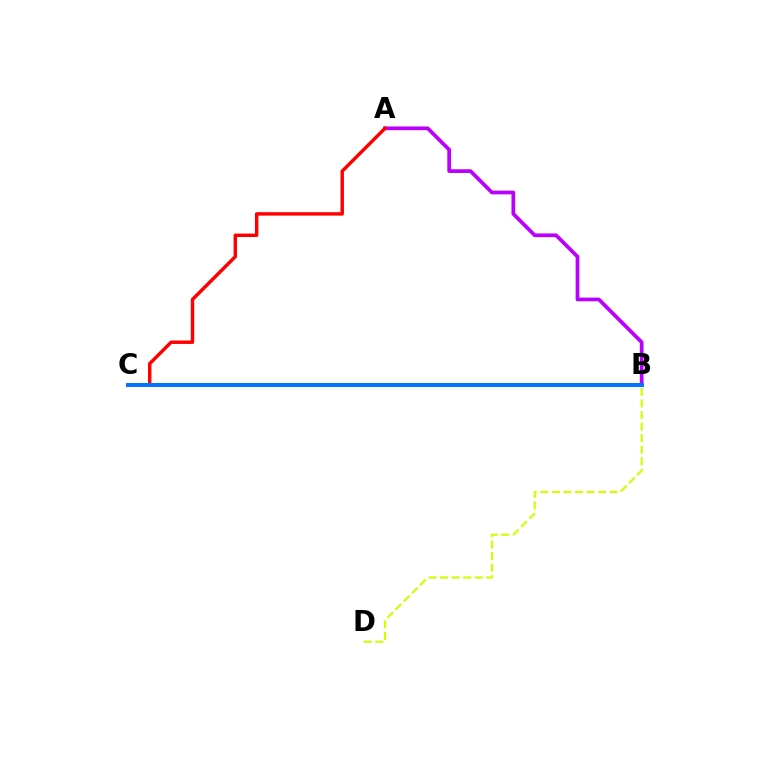{('A', 'B'): [{'color': '#b900ff', 'line_style': 'solid', 'thickness': 2.68}], ('B', 'D'): [{'color': '#d1ff00', 'line_style': 'dashed', 'thickness': 1.57}], ('B', 'C'): [{'color': '#00ff5c', 'line_style': 'solid', 'thickness': 2.12}, {'color': '#0074ff', 'line_style': 'solid', 'thickness': 2.87}], ('A', 'C'): [{'color': '#ff0000', 'line_style': 'solid', 'thickness': 2.47}]}